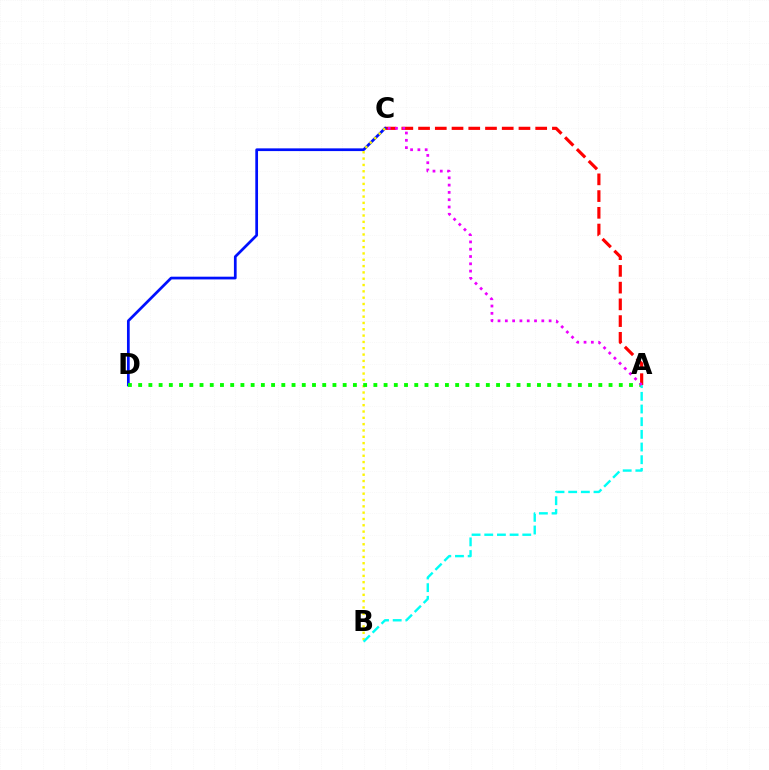{('A', 'C'): [{'color': '#ff0000', 'line_style': 'dashed', 'thickness': 2.27}, {'color': '#ee00ff', 'line_style': 'dotted', 'thickness': 1.98}], ('C', 'D'): [{'color': '#0010ff', 'line_style': 'solid', 'thickness': 1.96}], ('B', 'C'): [{'color': '#fcf500', 'line_style': 'dotted', 'thickness': 1.72}], ('A', 'D'): [{'color': '#08ff00', 'line_style': 'dotted', 'thickness': 2.78}], ('A', 'B'): [{'color': '#00fff6', 'line_style': 'dashed', 'thickness': 1.72}]}